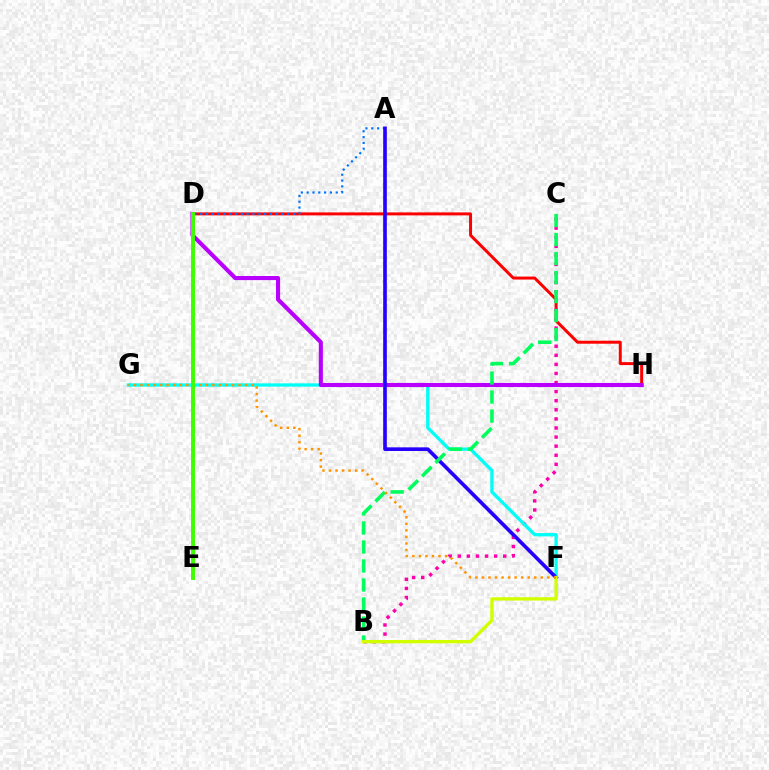{('D', 'H'): [{'color': '#ff0000', 'line_style': 'solid', 'thickness': 2.15}, {'color': '#b900ff', 'line_style': 'solid', 'thickness': 2.95}], ('B', 'C'): [{'color': '#ff00ac', 'line_style': 'dotted', 'thickness': 2.47}, {'color': '#00ff5c', 'line_style': 'dashed', 'thickness': 2.58}], ('F', 'G'): [{'color': '#00fff6', 'line_style': 'solid', 'thickness': 2.38}, {'color': '#ff9400', 'line_style': 'dotted', 'thickness': 1.78}], ('A', 'D'): [{'color': '#0074ff', 'line_style': 'dotted', 'thickness': 1.58}], ('A', 'F'): [{'color': '#2500ff', 'line_style': 'solid', 'thickness': 2.62}], ('B', 'F'): [{'color': '#d1ff00', 'line_style': 'solid', 'thickness': 2.41}], ('D', 'E'): [{'color': '#3dff00', 'line_style': 'solid', 'thickness': 2.81}]}